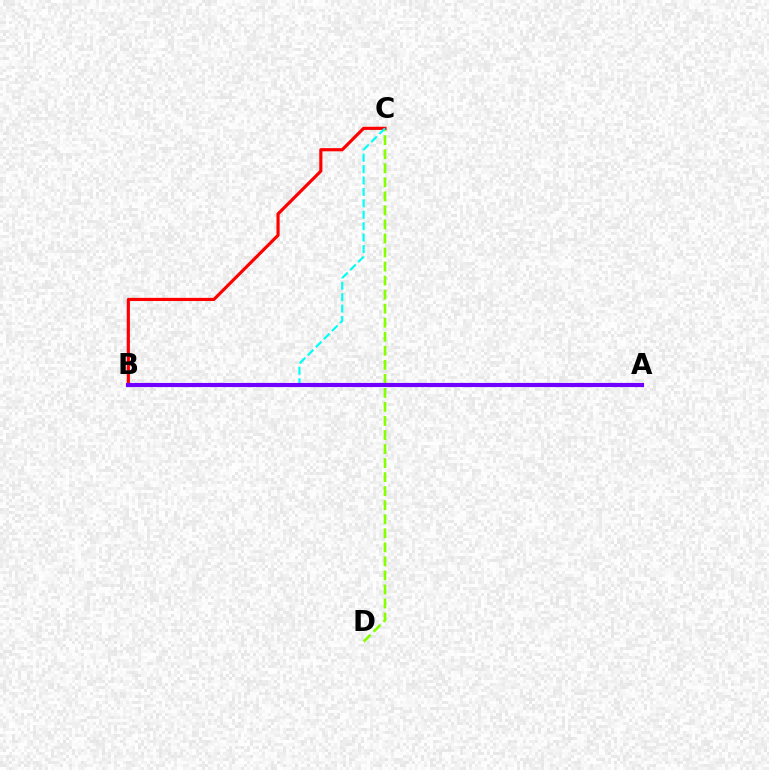{('C', 'D'): [{'color': '#84ff00', 'line_style': 'dashed', 'thickness': 1.91}], ('B', 'C'): [{'color': '#ff0000', 'line_style': 'solid', 'thickness': 2.28}, {'color': '#00fff6', 'line_style': 'dashed', 'thickness': 1.55}], ('A', 'B'): [{'color': '#7200ff', 'line_style': 'solid', 'thickness': 2.98}]}